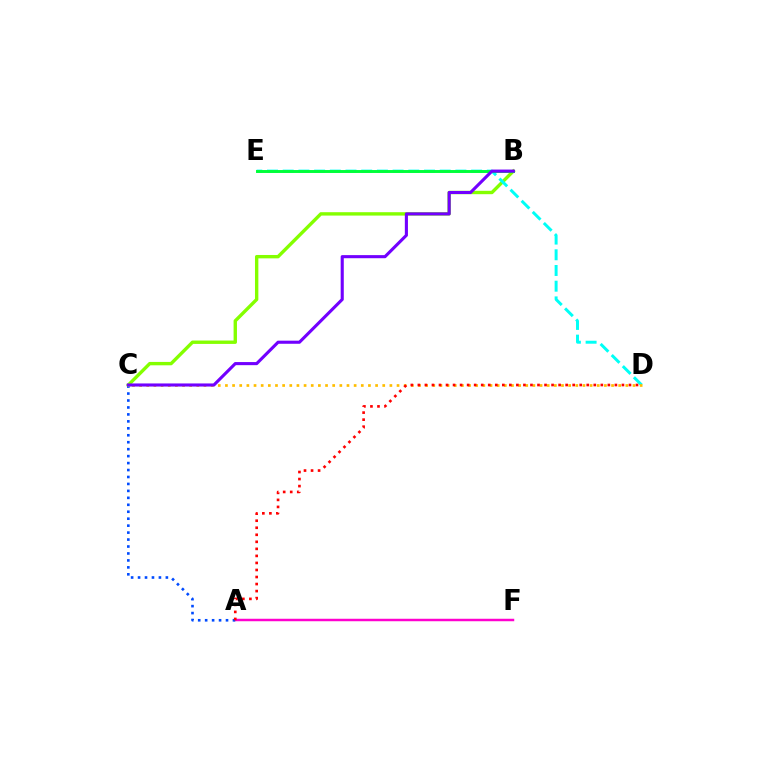{('A', 'F'): [{'color': '#ff00cf', 'line_style': 'solid', 'thickness': 1.79}], ('A', 'C'): [{'color': '#004bff', 'line_style': 'dotted', 'thickness': 1.89}], ('B', 'C'): [{'color': '#84ff00', 'line_style': 'solid', 'thickness': 2.43}, {'color': '#7200ff', 'line_style': 'solid', 'thickness': 2.23}], ('D', 'E'): [{'color': '#00fff6', 'line_style': 'dashed', 'thickness': 2.13}], ('C', 'D'): [{'color': '#ffbd00', 'line_style': 'dotted', 'thickness': 1.94}], ('B', 'E'): [{'color': '#00ff39', 'line_style': 'solid', 'thickness': 2.11}], ('A', 'D'): [{'color': '#ff0000', 'line_style': 'dotted', 'thickness': 1.91}]}